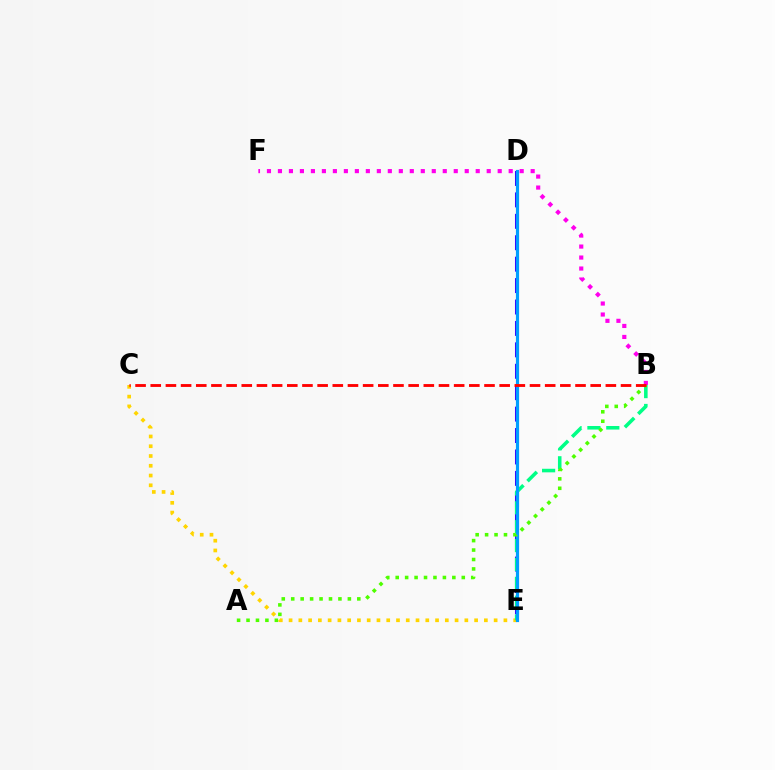{('C', 'E'): [{'color': '#ffd500', 'line_style': 'dotted', 'thickness': 2.65}], ('D', 'E'): [{'color': '#3700ff', 'line_style': 'dashed', 'thickness': 2.91}, {'color': '#009eff', 'line_style': 'solid', 'thickness': 2.28}], ('B', 'E'): [{'color': '#00ff86', 'line_style': 'dashed', 'thickness': 2.56}], ('B', 'F'): [{'color': '#ff00ed', 'line_style': 'dotted', 'thickness': 2.99}], ('A', 'B'): [{'color': '#4fff00', 'line_style': 'dotted', 'thickness': 2.57}], ('B', 'C'): [{'color': '#ff0000', 'line_style': 'dashed', 'thickness': 2.06}]}